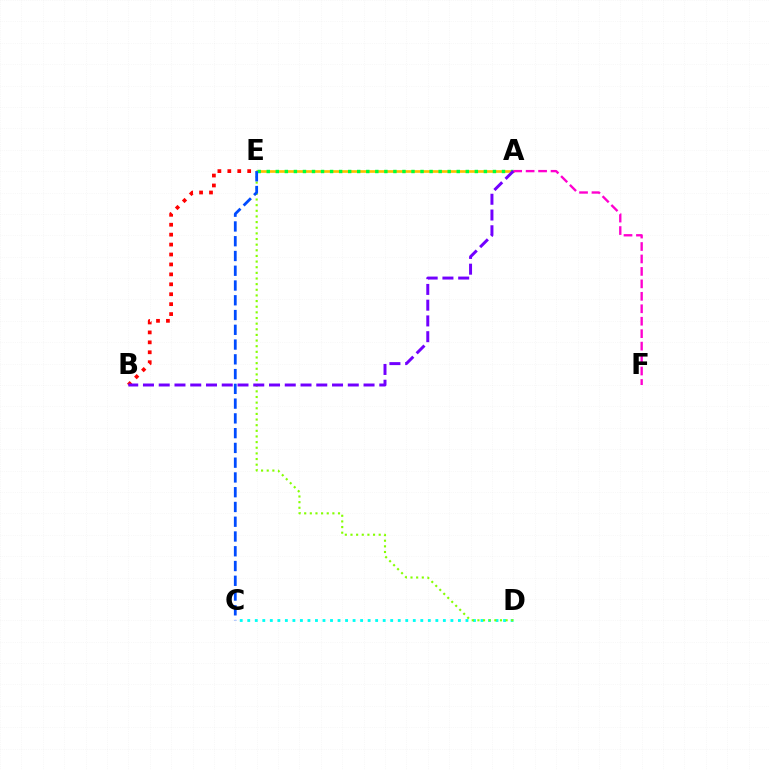{('A', 'E'): [{'color': '#ffbd00', 'line_style': 'solid', 'thickness': 1.91}, {'color': '#00ff39', 'line_style': 'dotted', 'thickness': 2.46}], ('C', 'D'): [{'color': '#00fff6', 'line_style': 'dotted', 'thickness': 2.04}], ('A', 'F'): [{'color': '#ff00cf', 'line_style': 'dashed', 'thickness': 1.69}], ('B', 'E'): [{'color': '#ff0000', 'line_style': 'dotted', 'thickness': 2.7}], ('D', 'E'): [{'color': '#84ff00', 'line_style': 'dotted', 'thickness': 1.53}], ('C', 'E'): [{'color': '#004bff', 'line_style': 'dashed', 'thickness': 2.01}], ('A', 'B'): [{'color': '#7200ff', 'line_style': 'dashed', 'thickness': 2.14}]}